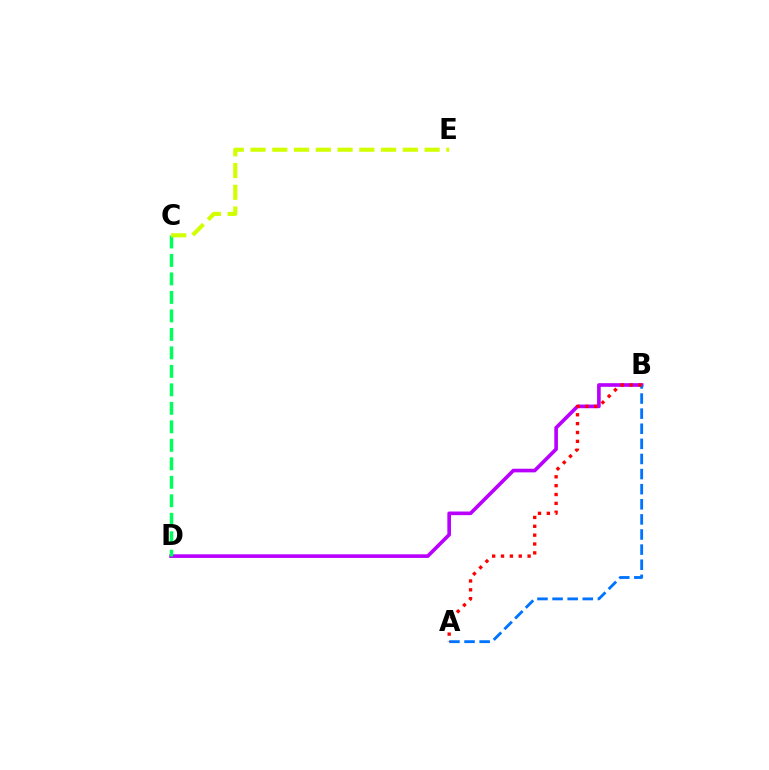{('B', 'D'): [{'color': '#b900ff', 'line_style': 'solid', 'thickness': 2.62}], ('A', 'B'): [{'color': '#0074ff', 'line_style': 'dashed', 'thickness': 2.05}, {'color': '#ff0000', 'line_style': 'dotted', 'thickness': 2.41}], ('C', 'D'): [{'color': '#00ff5c', 'line_style': 'dashed', 'thickness': 2.51}], ('C', 'E'): [{'color': '#d1ff00', 'line_style': 'dashed', 'thickness': 2.96}]}